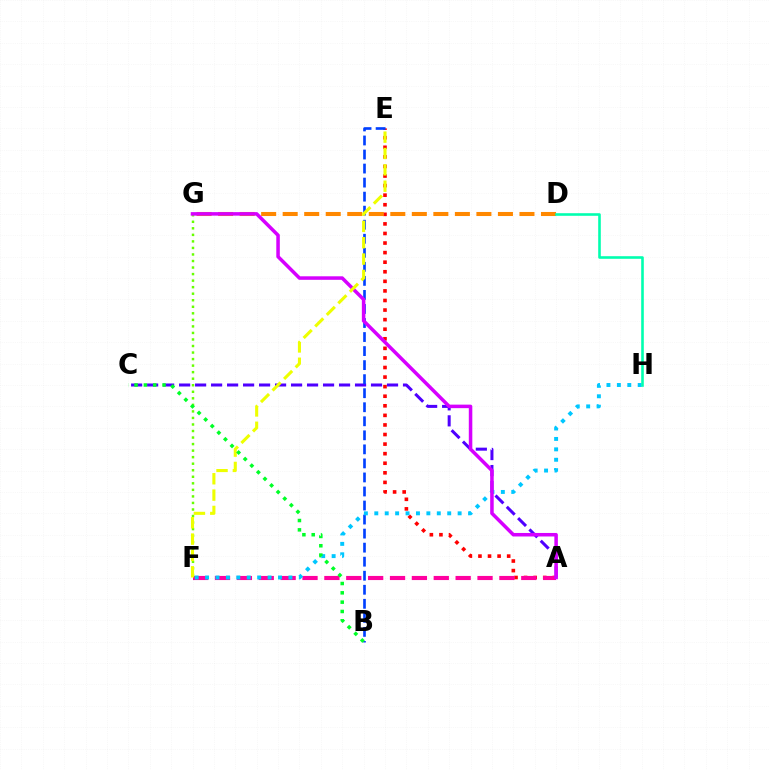{('A', 'E'): [{'color': '#ff0000', 'line_style': 'dotted', 'thickness': 2.6}], ('A', 'C'): [{'color': '#4f00ff', 'line_style': 'dashed', 'thickness': 2.17}], ('D', 'G'): [{'color': '#ff8800', 'line_style': 'dashed', 'thickness': 2.92}], ('A', 'F'): [{'color': '#ff00a0', 'line_style': 'dashed', 'thickness': 2.97}], ('F', 'G'): [{'color': '#66ff00', 'line_style': 'dotted', 'thickness': 1.78}], ('B', 'E'): [{'color': '#003fff', 'line_style': 'dashed', 'thickness': 1.91}], ('F', 'H'): [{'color': '#00c7ff', 'line_style': 'dotted', 'thickness': 2.83}], ('A', 'G'): [{'color': '#d600ff', 'line_style': 'solid', 'thickness': 2.53}], ('E', 'F'): [{'color': '#eeff00', 'line_style': 'dashed', 'thickness': 2.22}], ('B', 'C'): [{'color': '#00ff27', 'line_style': 'dotted', 'thickness': 2.53}], ('D', 'H'): [{'color': '#00ffaf', 'line_style': 'solid', 'thickness': 1.87}]}